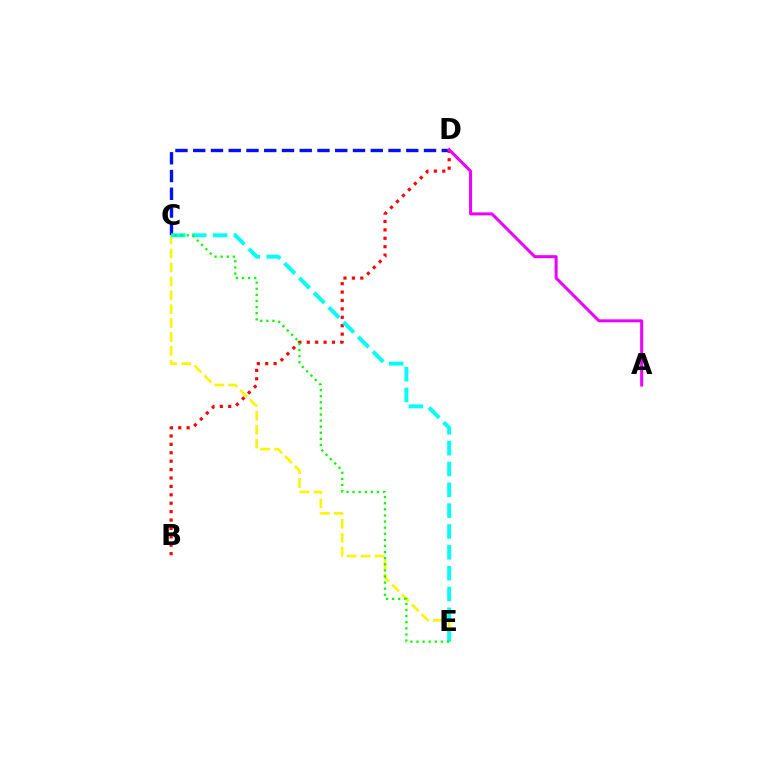{('C', 'D'): [{'color': '#0010ff', 'line_style': 'dashed', 'thickness': 2.41}], ('C', 'E'): [{'color': '#fcf500', 'line_style': 'dashed', 'thickness': 1.89}, {'color': '#00fff6', 'line_style': 'dashed', 'thickness': 2.83}, {'color': '#08ff00', 'line_style': 'dotted', 'thickness': 1.66}], ('B', 'D'): [{'color': '#ff0000', 'line_style': 'dotted', 'thickness': 2.28}], ('A', 'D'): [{'color': '#ee00ff', 'line_style': 'solid', 'thickness': 2.17}]}